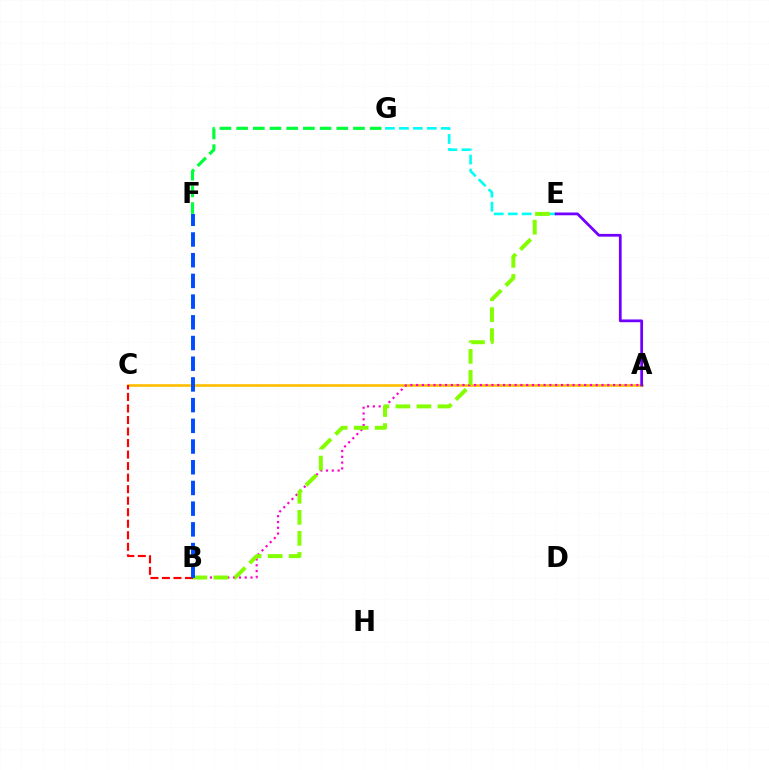{('A', 'C'): [{'color': '#ffbd00', 'line_style': 'solid', 'thickness': 1.89}], ('E', 'G'): [{'color': '#00fff6', 'line_style': 'dashed', 'thickness': 1.9}], ('A', 'B'): [{'color': '#ff00cf', 'line_style': 'dotted', 'thickness': 1.57}], ('A', 'E'): [{'color': '#7200ff', 'line_style': 'solid', 'thickness': 1.99}], ('B', 'E'): [{'color': '#84ff00', 'line_style': 'dashed', 'thickness': 2.86}], ('B', 'C'): [{'color': '#ff0000', 'line_style': 'dashed', 'thickness': 1.57}], ('F', 'G'): [{'color': '#00ff39', 'line_style': 'dashed', 'thickness': 2.27}], ('B', 'F'): [{'color': '#004bff', 'line_style': 'dashed', 'thickness': 2.81}]}